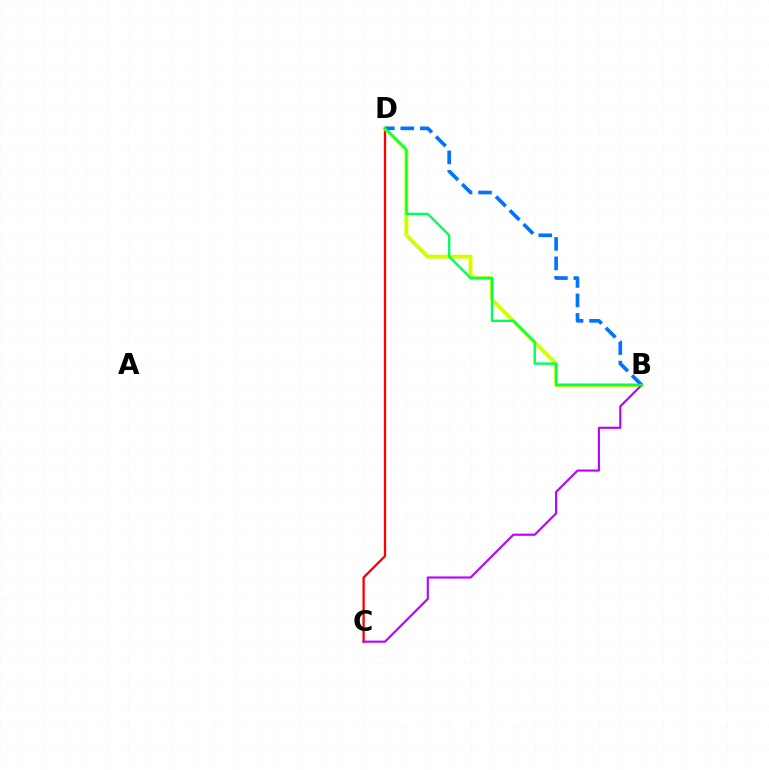{('C', 'D'): [{'color': '#ff0000', 'line_style': 'solid', 'thickness': 1.66}], ('B', 'D'): [{'color': '#d1ff00', 'line_style': 'solid', 'thickness': 2.81}, {'color': '#0074ff', 'line_style': 'dashed', 'thickness': 2.65}, {'color': '#00ff5c', 'line_style': 'solid', 'thickness': 1.7}], ('B', 'C'): [{'color': '#b900ff', 'line_style': 'solid', 'thickness': 1.53}]}